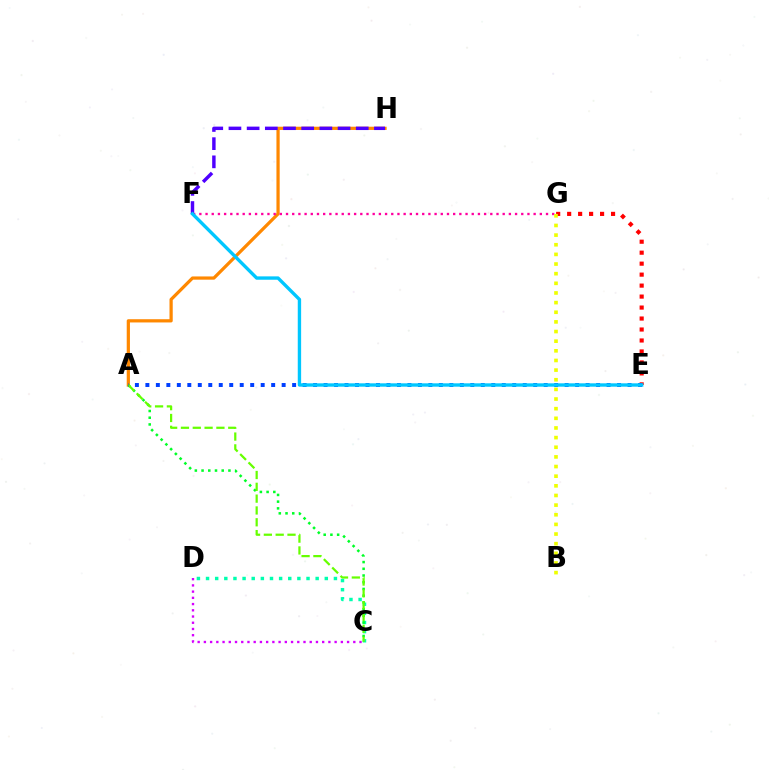{('C', 'D'): [{'color': '#00ffaf', 'line_style': 'dotted', 'thickness': 2.48}, {'color': '#d600ff', 'line_style': 'dotted', 'thickness': 1.69}], ('A', 'H'): [{'color': '#ff8800', 'line_style': 'solid', 'thickness': 2.33}], ('F', 'G'): [{'color': '#ff00a0', 'line_style': 'dotted', 'thickness': 1.68}], ('A', 'C'): [{'color': '#00ff27', 'line_style': 'dotted', 'thickness': 1.83}, {'color': '#66ff00', 'line_style': 'dashed', 'thickness': 1.61}], ('E', 'G'): [{'color': '#ff0000', 'line_style': 'dotted', 'thickness': 2.98}], ('A', 'E'): [{'color': '#003fff', 'line_style': 'dotted', 'thickness': 2.85}], ('F', 'H'): [{'color': '#4f00ff', 'line_style': 'dashed', 'thickness': 2.47}], ('E', 'F'): [{'color': '#00c7ff', 'line_style': 'solid', 'thickness': 2.42}], ('B', 'G'): [{'color': '#eeff00', 'line_style': 'dotted', 'thickness': 2.62}]}